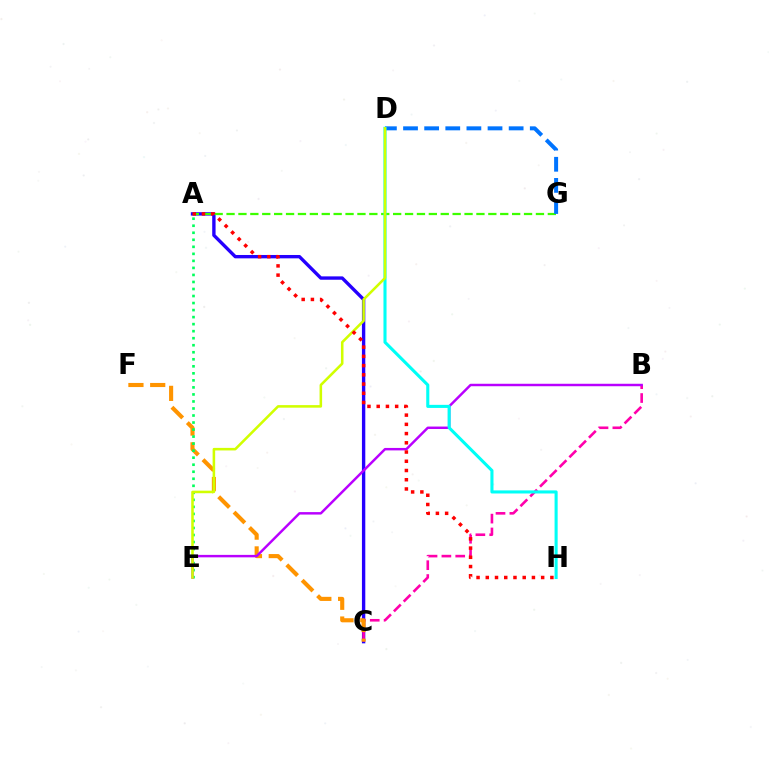{('A', 'C'): [{'color': '#2500ff', 'line_style': 'solid', 'thickness': 2.42}], ('A', 'G'): [{'color': '#3dff00', 'line_style': 'dashed', 'thickness': 1.62}], ('B', 'C'): [{'color': '#ff00ac', 'line_style': 'dashed', 'thickness': 1.88}], ('C', 'F'): [{'color': '#ff9400', 'line_style': 'dashed', 'thickness': 2.96}], ('D', 'G'): [{'color': '#0074ff', 'line_style': 'dashed', 'thickness': 2.87}], ('A', 'E'): [{'color': '#00ff5c', 'line_style': 'dotted', 'thickness': 1.91}], ('B', 'E'): [{'color': '#b900ff', 'line_style': 'solid', 'thickness': 1.77}], ('D', 'H'): [{'color': '#00fff6', 'line_style': 'solid', 'thickness': 2.22}], ('D', 'E'): [{'color': '#d1ff00', 'line_style': 'solid', 'thickness': 1.84}], ('A', 'H'): [{'color': '#ff0000', 'line_style': 'dotted', 'thickness': 2.51}]}